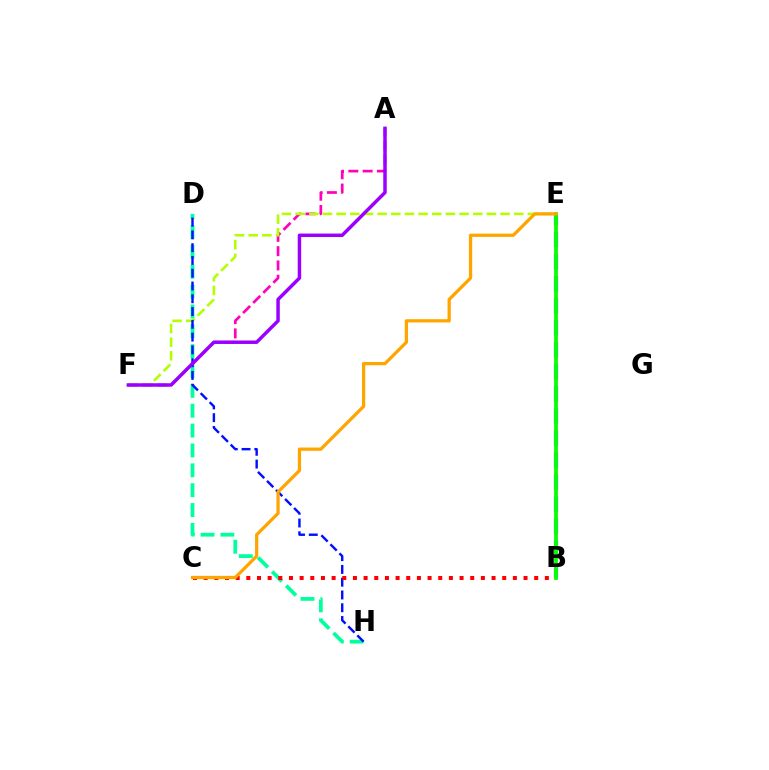{('A', 'F'): [{'color': '#ff00bd', 'line_style': 'dashed', 'thickness': 1.94}, {'color': '#9b00ff', 'line_style': 'solid', 'thickness': 2.5}], ('E', 'F'): [{'color': '#b3ff00', 'line_style': 'dashed', 'thickness': 1.86}], ('D', 'H'): [{'color': '#00ff9d', 'line_style': 'dashed', 'thickness': 2.7}, {'color': '#0010ff', 'line_style': 'dashed', 'thickness': 1.74}], ('B', 'E'): [{'color': '#00b5ff', 'line_style': 'dashed', 'thickness': 2.99}, {'color': '#08ff00', 'line_style': 'solid', 'thickness': 2.7}], ('B', 'C'): [{'color': '#ff0000', 'line_style': 'dotted', 'thickness': 2.9}], ('C', 'E'): [{'color': '#ffa500', 'line_style': 'solid', 'thickness': 2.35}]}